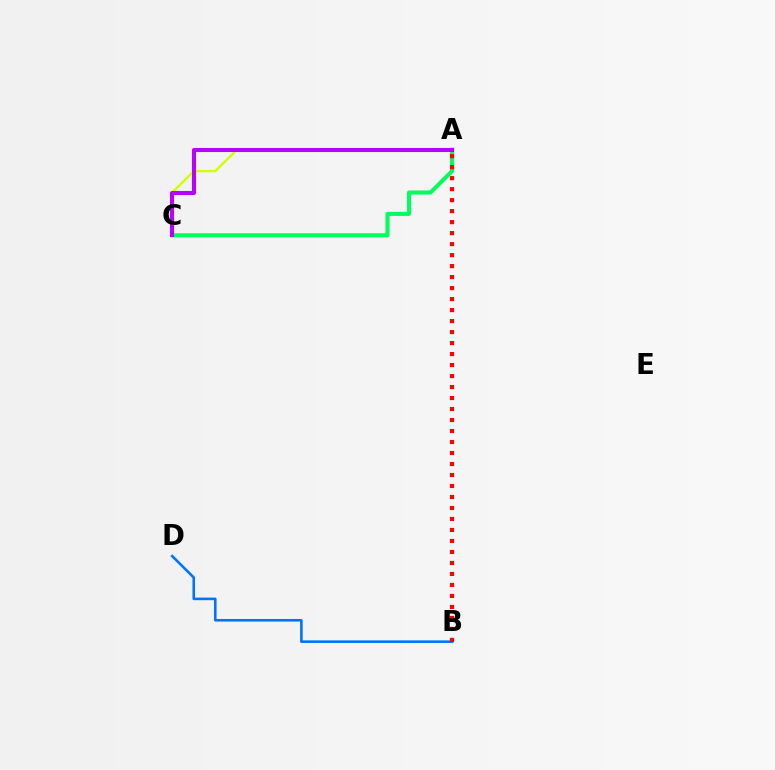{('A', 'C'): [{'color': '#00ff5c', 'line_style': 'solid', 'thickness': 2.94}, {'color': '#d1ff00', 'line_style': 'solid', 'thickness': 1.7}, {'color': '#b900ff', 'line_style': 'solid', 'thickness': 2.91}], ('B', 'D'): [{'color': '#0074ff', 'line_style': 'solid', 'thickness': 1.86}], ('A', 'B'): [{'color': '#ff0000', 'line_style': 'dotted', 'thickness': 2.99}]}